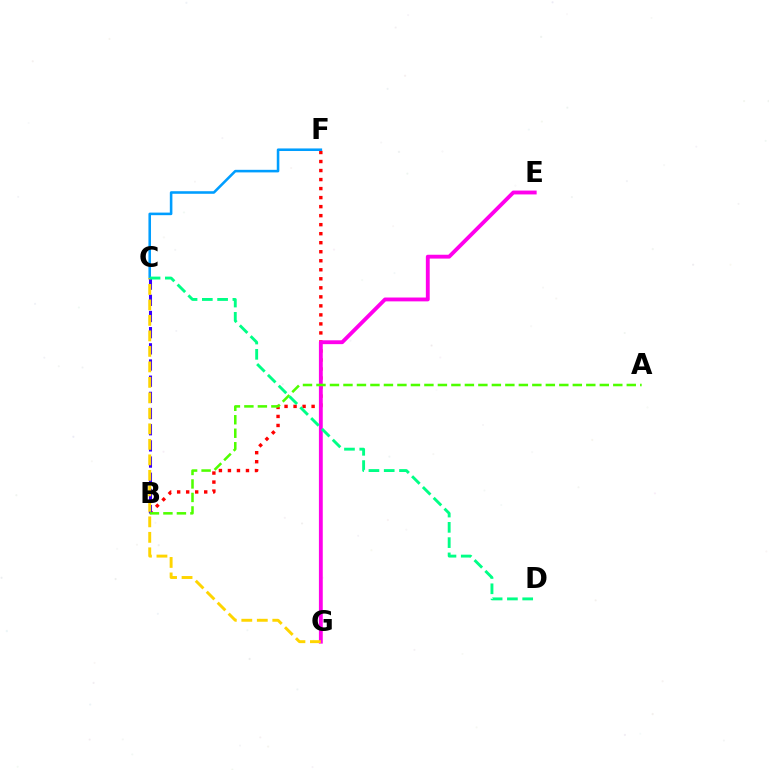{('B', 'F'): [{'color': '#ff0000', 'line_style': 'dotted', 'thickness': 2.45}], ('C', 'F'): [{'color': '#009eff', 'line_style': 'solid', 'thickness': 1.85}], ('E', 'G'): [{'color': '#ff00ed', 'line_style': 'solid', 'thickness': 2.77}], ('B', 'C'): [{'color': '#3700ff', 'line_style': 'dashed', 'thickness': 2.2}], ('C', 'G'): [{'color': '#ffd500', 'line_style': 'dashed', 'thickness': 2.11}], ('A', 'B'): [{'color': '#4fff00', 'line_style': 'dashed', 'thickness': 1.83}], ('C', 'D'): [{'color': '#00ff86', 'line_style': 'dashed', 'thickness': 2.08}]}